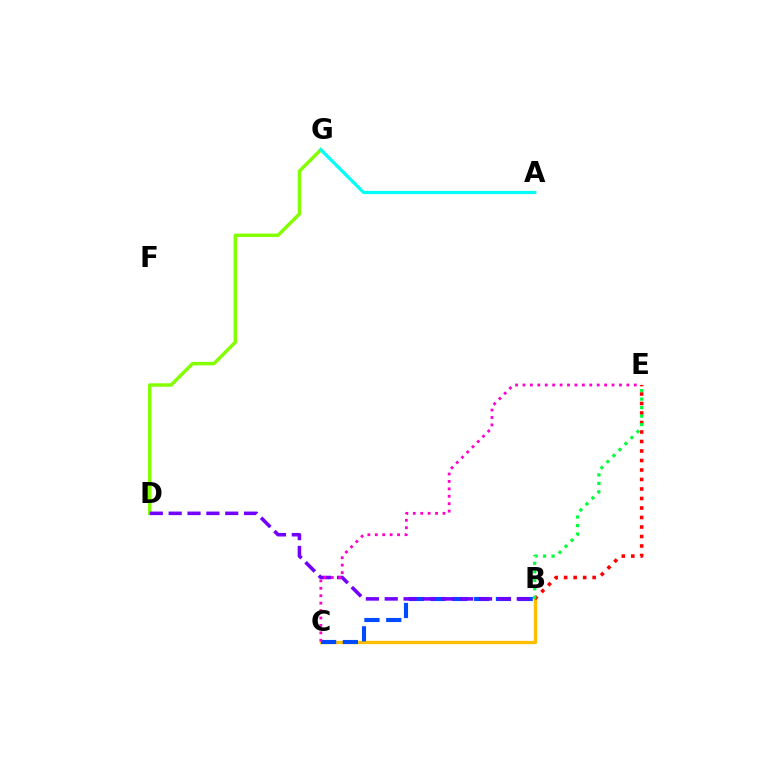{('B', 'C'): [{'color': '#ffbd00', 'line_style': 'solid', 'thickness': 2.37}, {'color': '#004bff', 'line_style': 'dashed', 'thickness': 2.96}], ('D', 'G'): [{'color': '#84ff00', 'line_style': 'solid', 'thickness': 2.48}], ('B', 'D'): [{'color': '#7200ff', 'line_style': 'dashed', 'thickness': 2.56}], ('C', 'E'): [{'color': '#ff00cf', 'line_style': 'dotted', 'thickness': 2.02}], ('B', 'E'): [{'color': '#ff0000', 'line_style': 'dotted', 'thickness': 2.58}, {'color': '#00ff39', 'line_style': 'dotted', 'thickness': 2.31}], ('A', 'G'): [{'color': '#00fff6', 'line_style': 'solid', 'thickness': 2.33}]}